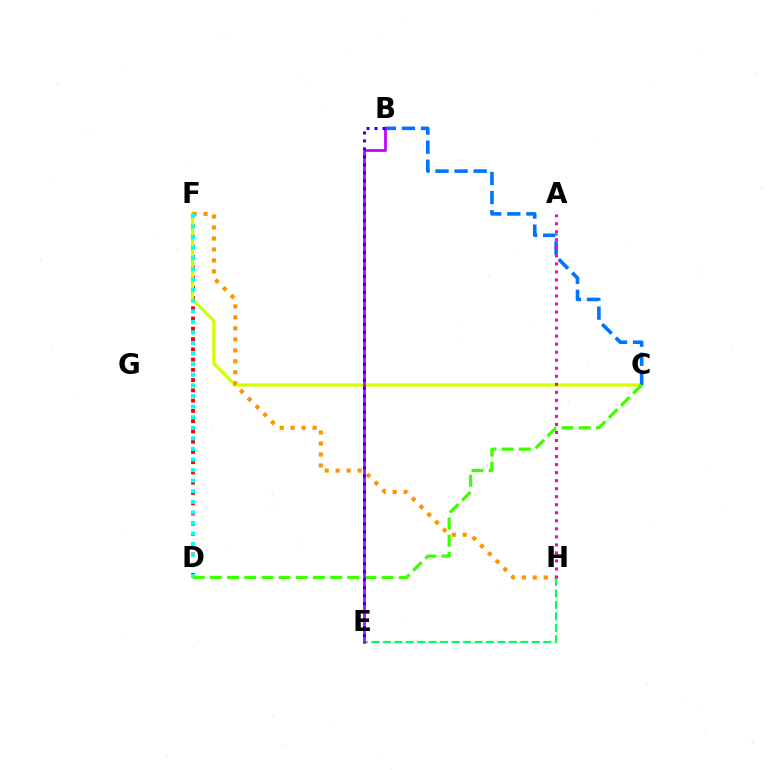{('E', 'H'): [{'color': '#00ff5c', 'line_style': 'dashed', 'thickness': 1.56}], ('D', 'F'): [{'color': '#ff0000', 'line_style': 'dotted', 'thickness': 2.79}, {'color': '#00fff6', 'line_style': 'dotted', 'thickness': 2.88}], ('C', 'F'): [{'color': '#d1ff00', 'line_style': 'solid', 'thickness': 2.34}], ('F', 'H'): [{'color': '#ff9400', 'line_style': 'dotted', 'thickness': 2.98}], ('B', 'C'): [{'color': '#0074ff', 'line_style': 'dashed', 'thickness': 2.59}], ('C', 'D'): [{'color': '#3dff00', 'line_style': 'dashed', 'thickness': 2.33}], ('A', 'H'): [{'color': '#ff00ac', 'line_style': 'dotted', 'thickness': 2.18}], ('B', 'E'): [{'color': '#b900ff', 'line_style': 'solid', 'thickness': 1.95}, {'color': '#2500ff', 'line_style': 'dotted', 'thickness': 2.17}]}